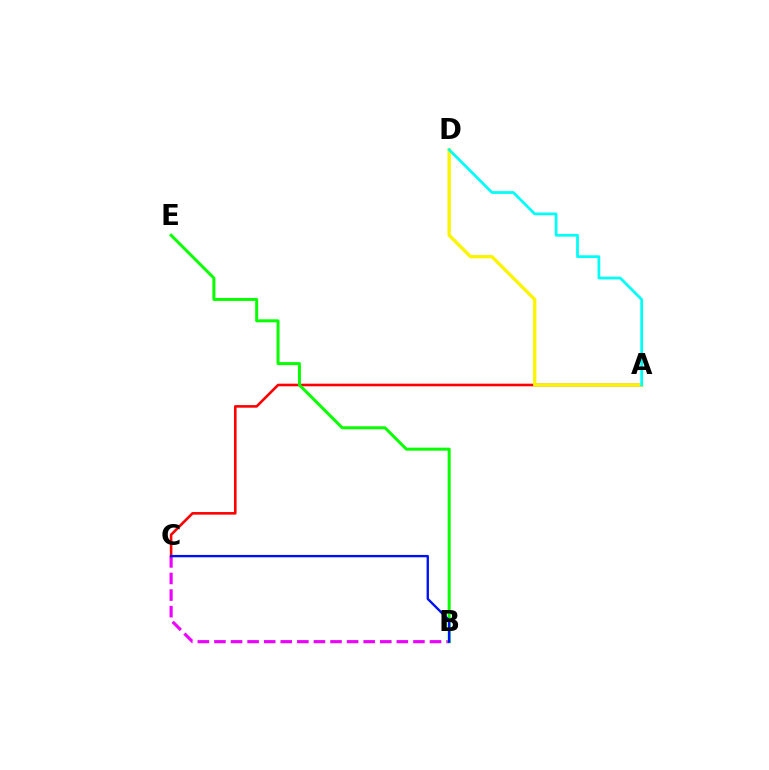{('B', 'C'): [{'color': '#ee00ff', 'line_style': 'dashed', 'thickness': 2.25}, {'color': '#0010ff', 'line_style': 'solid', 'thickness': 1.69}], ('A', 'C'): [{'color': '#ff0000', 'line_style': 'solid', 'thickness': 1.87}], ('A', 'D'): [{'color': '#fcf500', 'line_style': 'solid', 'thickness': 2.4}, {'color': '#00fff6', 'line_style': 'solid', 'thickness': 1.97}], ('B', 'E'): [{'color': '#08ff00', 'line_style': 'solid', 'thickness': 2.15}]}